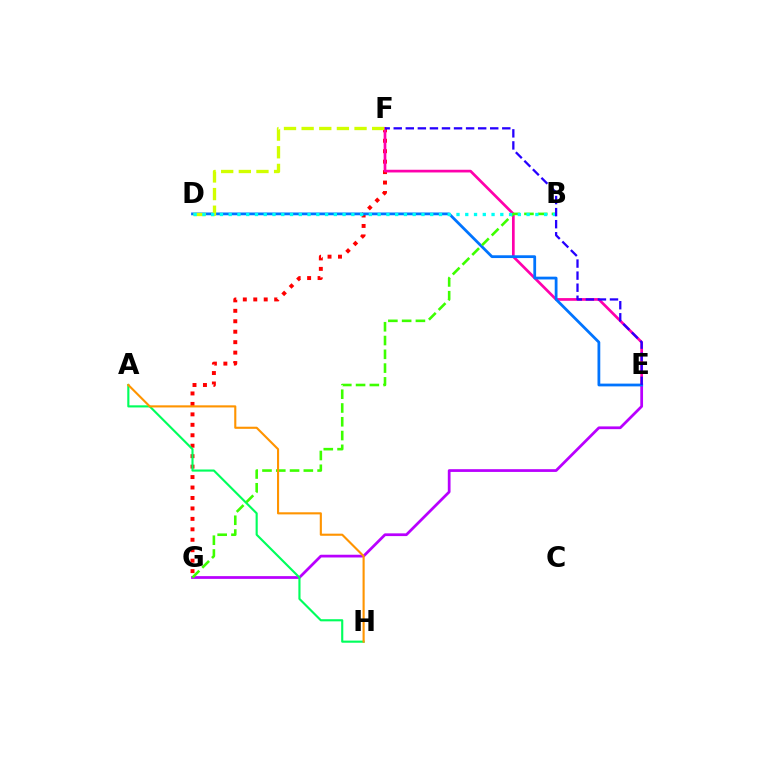{('F', 'G'): [{'color': '#ff0000', 'line_style': 'dotted', 'thickness': 2.84}], ('E', 'F'): [{'color': '#ff00ac', 'line_style': 'solid', 'thickness': 1.94}, {'color': '#2500ff', 'line_style': 'dashed', 'thickness': 1.64}], ('E', 'G'): [{'color': '#b900ff', 'line_style': 'solid', 'thickness': 1.98}], ('D', 'E'): [{'color': '#0074ff', 'line_style': 'solid', 'thickness': 2.0}], ('A', 'H'): [{'color': '#00ff5c', 'line_style': 'solid', 'thickness': 1.54}, {'color': '#ff9400', 'line_style': 'solid', 'thickness': 1.53}], ('B', 'G'): [{'color': '#3dff00', 'line_style': 'dashed', 'thickness': 1.87}], ('D', 'F'): [{'color': '#d1ff00', 'line_style': 'dashed', 'thickness': 2.4}], ('B', 'D'): [{'color': '#00fff6', 'line_style': 'dotted', 'thickness': 2.38}]}